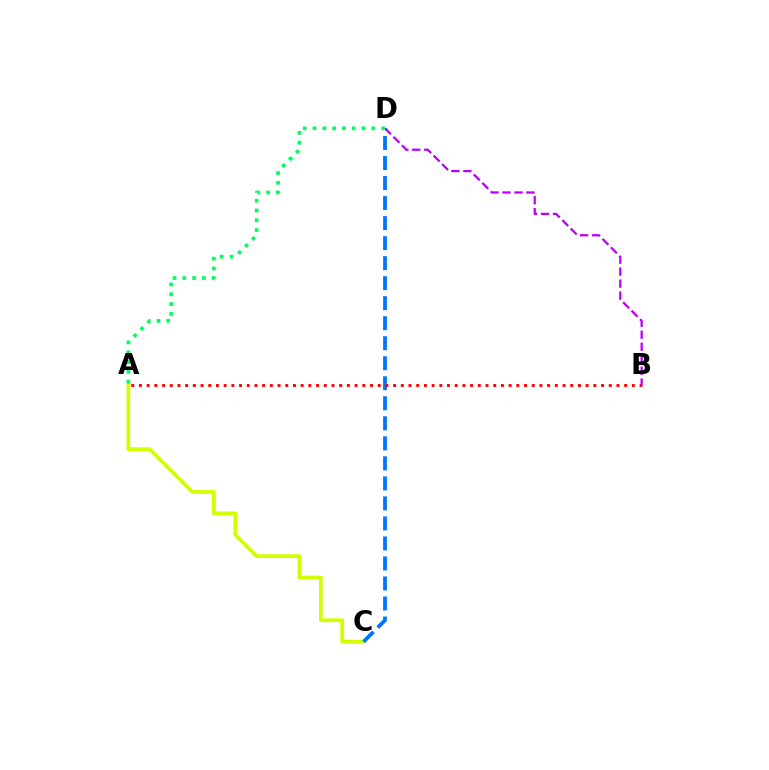{('A', 'C'): [{'color': '#d1ff00', 'line_style': 'solid', 'thickness': 2.7}], ('C', 'D'): [{'color': '#0074ff', 'line_style': 'dashed', 'thickness': 2.72}], ('A', 'B'): [{'color': '#ff0000', 'line_style': 'dotted', 'thickness': 2.09}], ('B', 'D'): [{'color': '#b900ff', 'line_style': 'dashed', 'thickness': 1.63}], ('A', 'D'): [{'color': '#00ff5c', 'line_style': 'dotted', 'thickness': 2.66}]}